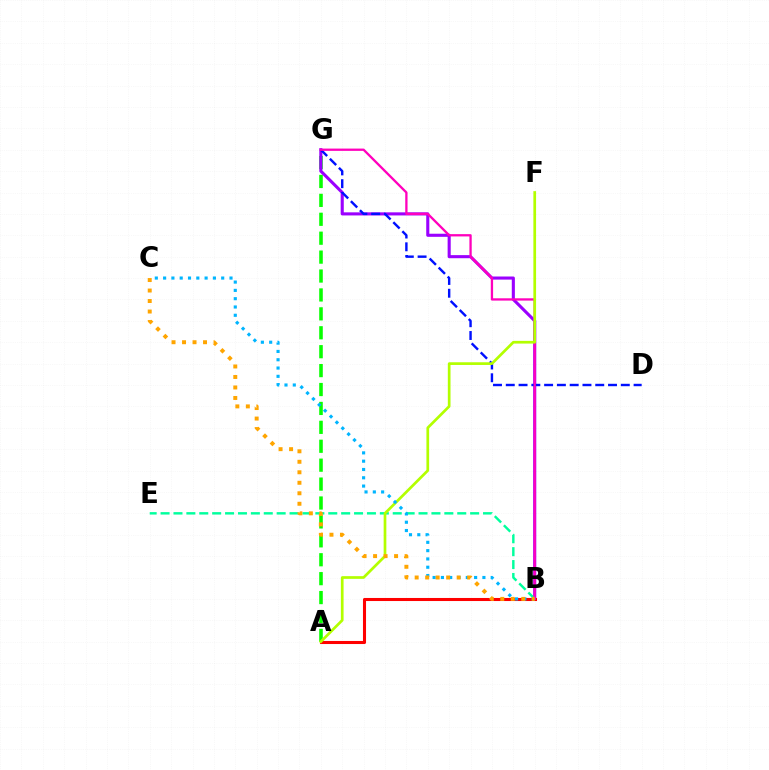{('A', 'G'): [{'color': '#08ff00', 'line_style': 'dashed', 'thickness': 2.57}], ('B', 'G'): [{'color': '#9b00ff', 'line_style': 'solid', 'thickness': 2.23}, {'color': '#ff00bd', 'line_style': 'solid', 'thickness': 1.66}], ('B', 'E'): [{'color': '#00ff9d', 'line_style': 'dashed', 'thickness': 1.75}], ('A', 'B'): [{'color': '#ff0000', 'line_style': 'solid', 'thickness': 2.21}], ('D', 'G'): [{'color': '#0010ff', 'line_style': 'dashed', 'thickness': 1.74}], ('A', 'F'): [{'color': '#b3ff00', 'line_style': 'solid', 'thickness': 1.95}], ('B', 'C'): [{'color': '#00b5ff', 'line_style': 'dotted', 'thickness': 2.26}, {'color': '#ffa500', 'line_style': 'dotted', 'thickness': 2.85}]}